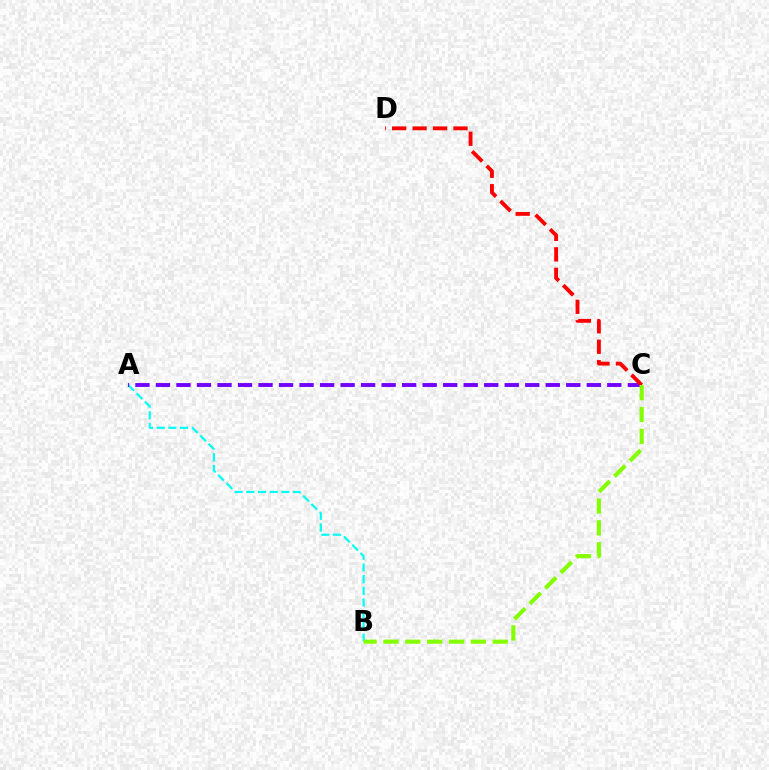{('A', 'B'): [{'color': '#00fff6', 'line_style': 'dashed', 'thickness': 1.59}], ('A', 'C'): [{'color': '#7200ff', 'line_style': 'dashed', 'thickness': 2.79}], ('C', 'D'): [{'color': '#ff0000', 'line_style': 'dashed', 'thickness': 2.78}], ('B', 'C'): [{'color': '#84ff00', 'line_style': 'dashed', 'thickness': 2.97}]}